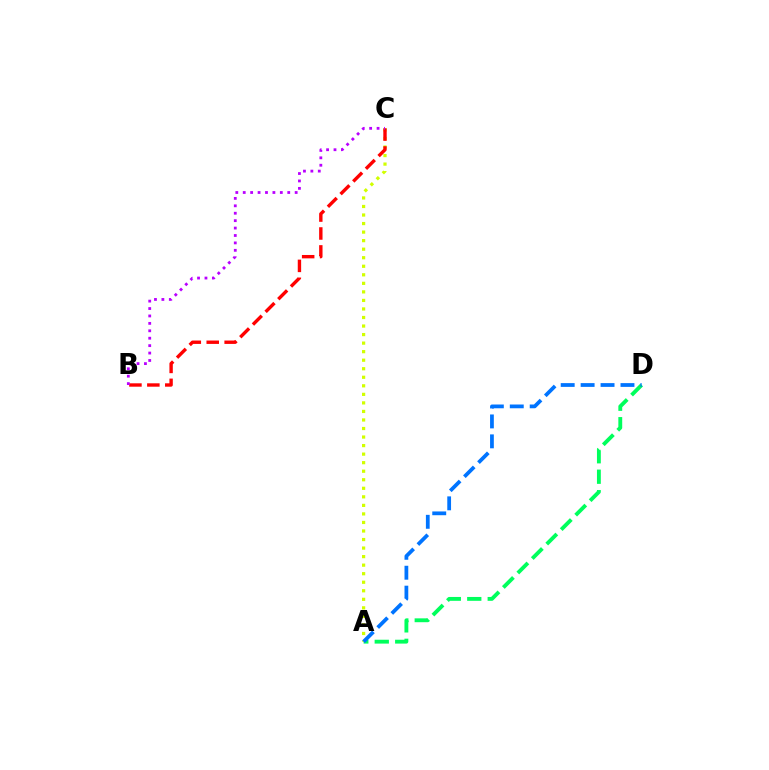{('A', 'D'): [{'color': '#00ff5c', 'line_style': 'dashed', 'thickness': 2.78}, {'color': '#0074ff', 'line_style': 'dashed', 'thickness': 2.71}], ('A', 'C'): [{'color': '#d1ff00', 'line_style': 'dotted', 'thickness': 2.32}], ('B', 'C'): [{'color': '#ff0000', 'line_style': 'dashed', 'thickness': 2.44}, {'color': '#b900ff', 'line_style': 'dotted', 'thickness': 2.02}]}